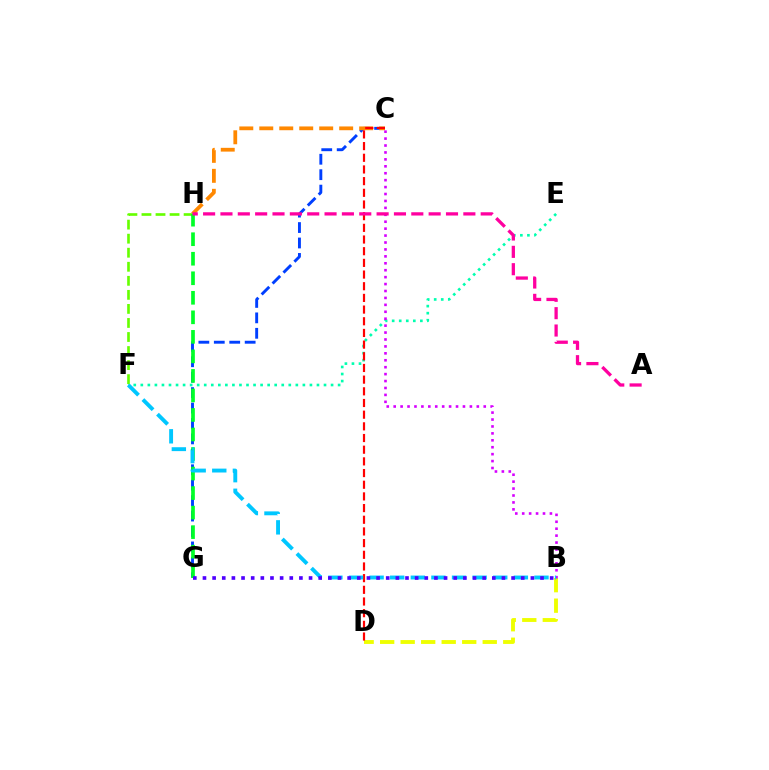{('B', 'D'): [{'color': '#eeff00', 'line_style': 'dashed', 'thickness': 2.79}], ('C', 'G'): [{'color': '#003fff', 'line_style': 'dashed', 'thickness': 2.1}], ('C', 'H'): [{'color': '#ff8800', 'line_style': 'dashed', 'thickness': 2.71}], ('E', 'F'): [{'color': '#00ffaf', 'line_style': 'dotted', 'thickness': 1.91}], ('F', 'H'): [{'color': '#66ff00', 'line_style': 'dashed', 'thickness': 1.91}], ('G', 'H'): [{'color': '#00ff27', 'line_style': 'dashed', 'thickness': 2.65}], ('C', 'D'): [{'color': '#ff0000', 'line_style': 'dashed', 'thickness': 1.59}], ('B', 'C'): [{'color': '#d600ff', 'line_style': 'dotted', 'thickness': 1.88}], ('B', 'F'): [{'color': '#00c7ff', 'line_style': 'dashed', 'thickness': 2.8}], ('A', 'H'): [{'color': '#ff00a0', 'line_style': 'dashed', 'thickness': 2.36}], ('B', 'G'): [{'color': '#4f00ff', 'line_style': 'dotted', 'thickness': 2.62}]}